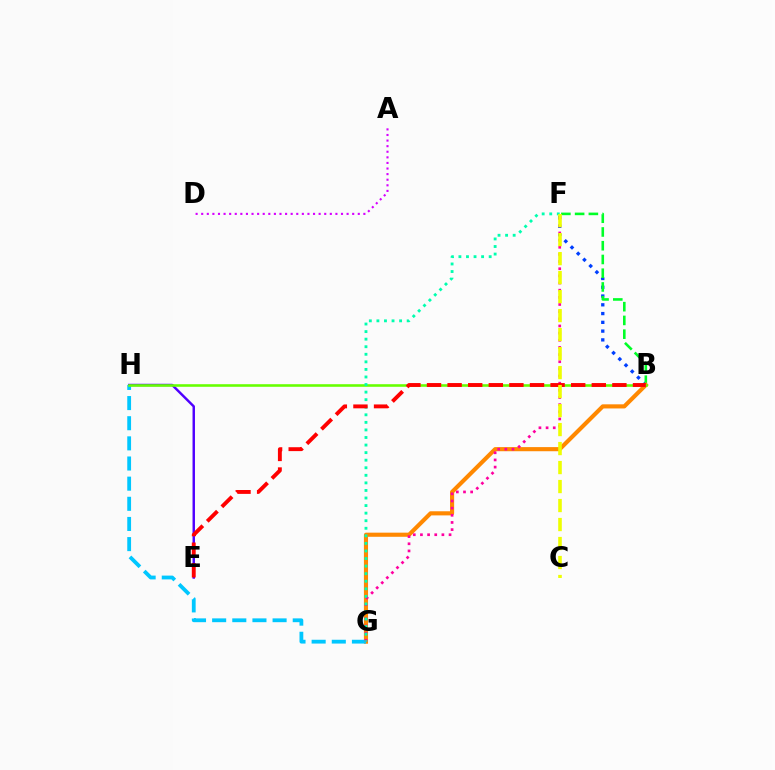{('B', 'F'): [{'color': '#003fff', 'line_style': 'dotted', 'thickness': 2.38}, {'color': '#00ff27', 'line_style': 'dashed', 'thickness': 1.87}], ('B', 'G'): [{'color': '#ff8800', 'line_style': 'solid', 'thickness': 2.97}], ('E', 'H'): [{'color': '#4f00ff', 'line_style': 'solid', 'thickness': 1.76}], ('A', 'D'): [{'color': '#d600ff', 'line_style': 'dotted', 'thickness': 1.52}], ('G', 'H'): [{'color': '#00c7ff', 'line_style': 'dashed', 'thickness': 2.74}], ('B', 'H'): [{'color': '#66ff00', 'line_style': 'solid', 'thickness': 1.86}], ('F', 'G'): [{'color': '#ff00a0', 'line_style': 'dotted', 'thickness': 1.94}, {'color': '#00ffaf', 'line_style': 'dotted', 'thickness': 2.06}], ('B', 'E'): [{'color': '#ff0000', 'line_style': 'dashed', 'thickness': 2.8}], ('C', 'F'): [{'color': '#eeff00', 'line_style': 'dashed', 'thickness': 2.58}]}